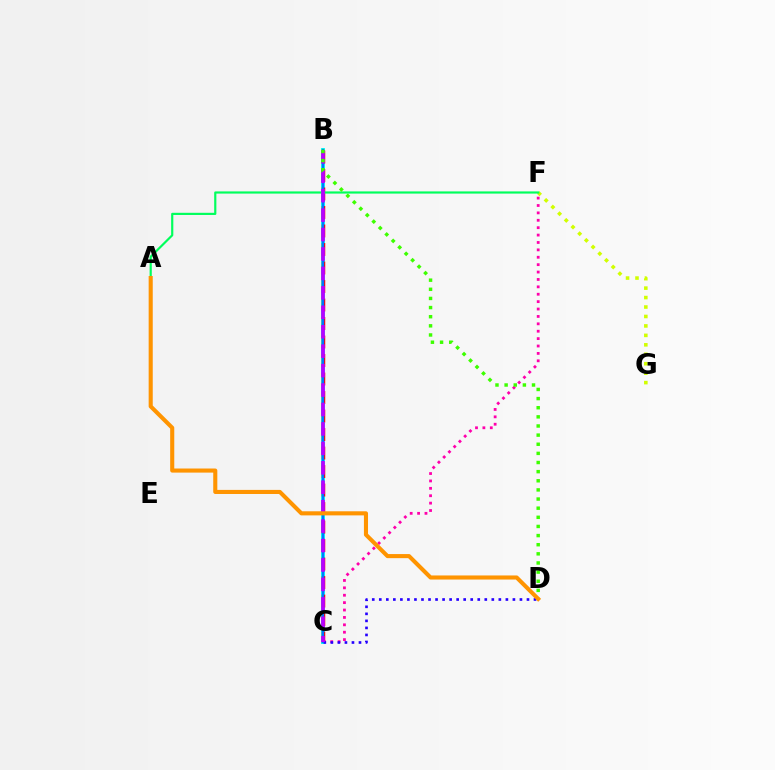{('C', 'F'): [{'color': '#ff00ac', 'line_style': 'dotted', 'thickness': 2.01}], ('B', 'C'): [{'color': '#00fff6', 'line_style': 'solid', 'thickness': 2.81}, {'color': '#ff0000', 'line_style': 'dashed', 'thickness': 2.51}, {'color': '#0074ff', 'line_style': 'solid', 'thickness': 1.66}, {'color': '#b900ff', 'line_style': 'dashed', 'thickness': 2.64}], ('C', 'D'): [{'color': '#2500ff', 'line_style': 'dotted', 'thickness': 1.91}], ('F', 'G'): [{'color': '#d1ff00', 'line_style': 'dotted', 'thickness': 2.57}], ('A', 'F'): [{'color': '#00ff5c', 'line_style': 'solid', 'thickness': 1.57}], ('B', 'D'): [{'color': '#3dff00', 'line_style': 'dotted', 'thickness': 2.48}], ('A', 'D'): [{'color': '#ff9400', 'line_style': 'solid', 'thickness': 2.94}]}